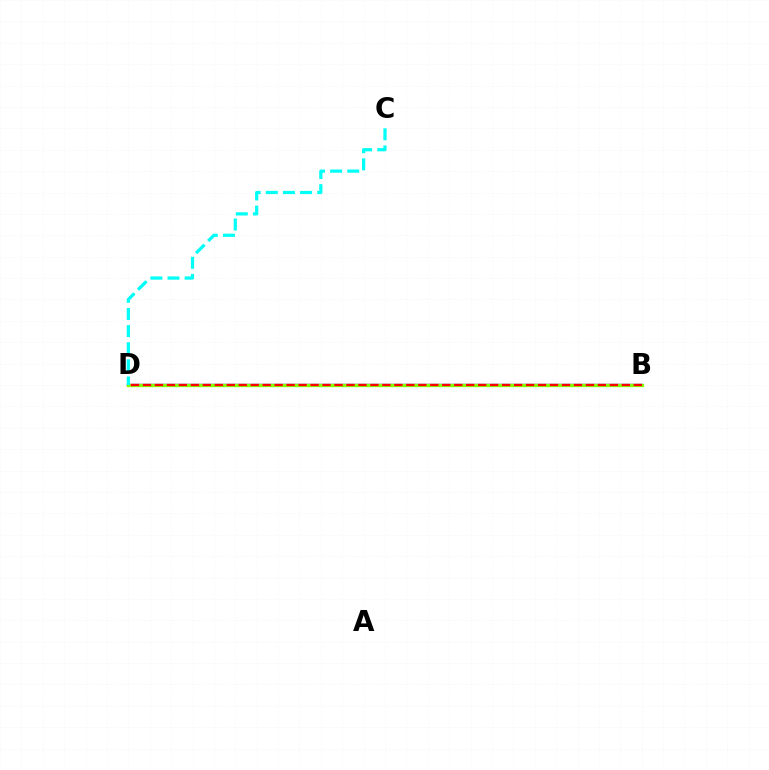{('B', 'D'): [{'color': '#7200ff', 'line_style': 'solid', 'thickness': 1.72}, {'color': '#84ff00', 'line_style': 'solid', 'thickness': 2.4}, {'color': '#ff0000', 'line_style': 'dashed', 'thickness': 1.63}], ('C', 'D'): [{'color': '#00fff6', 'line_style': 'dashed', 'thickness': 2.33}]}